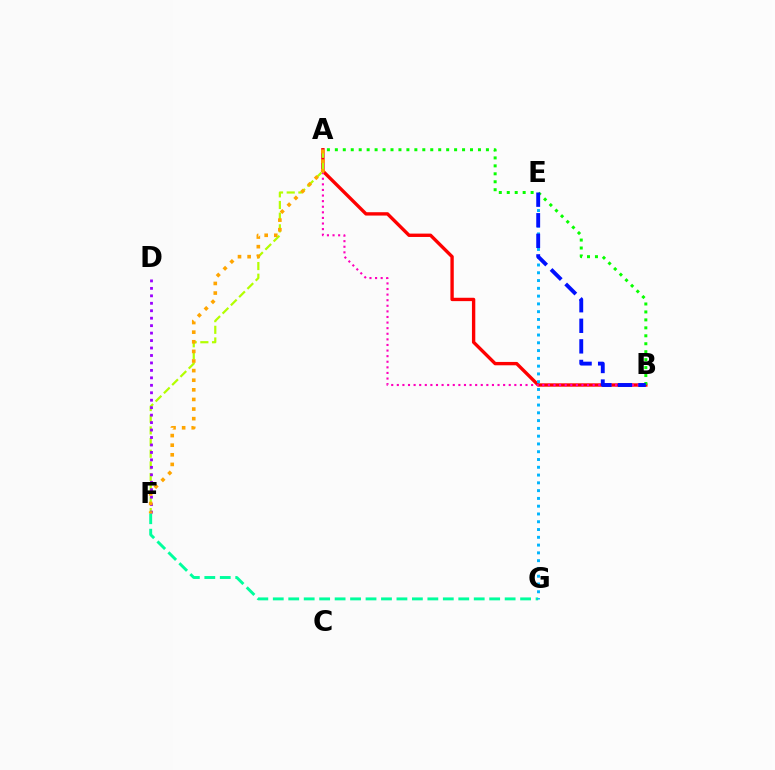{('A', 'B'): [{'color': '#ff0000', 'line_style': 'solid', 'thickness': 2.42}, {'color': '#ff00bd', 'line_style': 'dotted', 'thickness': 1.52}, {'color': '#08ff00', 'line_style': 'dotted', 'thickness': 2.16}], ('F', 'G'): [{'color': '#00ff9d', 'line_style': 'dashed', 'thickness': 2.1}], ('A', 'F'): [{'color': '#b3ff00', 'line_style': 'dashed', 'thickness': 1.59}, {'color': '#ffa500', 'line_style': 'dotted', 'thickness': 2.61}], ('D', 'F'): [{'color': '#9b00ff', 'line_style': 'dotted', 'thickness': 2.03}], ('E', 'G'): [{'color': '#00b5ff', 'line_style': 'dotted', 'thickness': 2.11}], ('B', 'E'): [{'color': '#0010ff', 'line_style': 'dashed', 'thickness': 2.8}]}